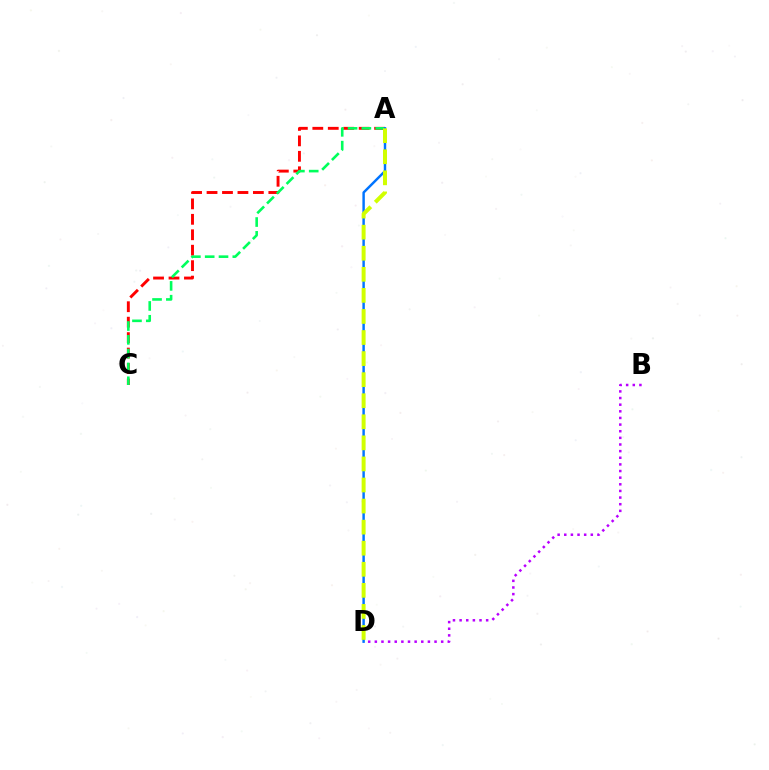{('A', 'C'): [{'color': '#ff0000', 'line_style': 'dashed', 'thickness': 2.1}, {'color': '#00ff5c', 'line_style': 'dashed', 'thickness': 1.88}], ('B', 'D'): [{'color': '#b900ff', 'line_style': 'dotted', 'thickness': 1.8}], ('A', 'D'): [{'color': '#0074ff', 'line_style': 'solid', 'thickness': 1.77}, {'color': '#d1ff00', 'line_style': 'dashed', 'thickness': 2.86}]}